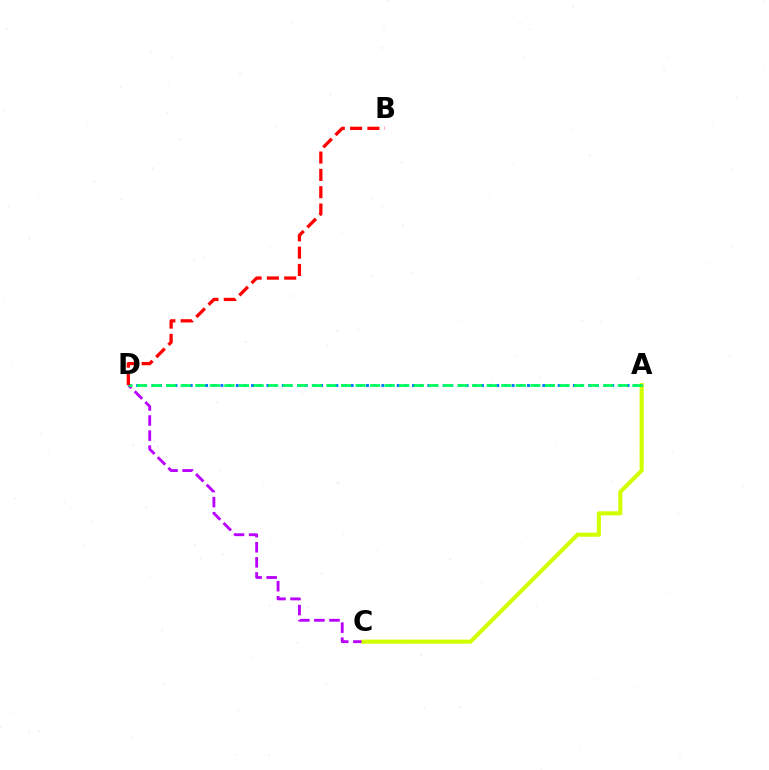{('C', 'D'): [{'color': '#b900ff', 'line_style': 'dashed', 'thickness': 2.05}], ('A', 'C'): [{'color': '#d1ff00', 'line_style': 'solid', 'thickness': 2.95}], ('A', 'D'): [{'color': '#0074ff', 'line_style': 'dotted', 'thickness': 2.08}, {'color': '#00ff5c', 'line_style': 'dashed', 'thickness': 1.98}], ('B', 'D'): [{'color': '#ff0000', 'line_style': 'dashed', 'thickness': 2.35}]}